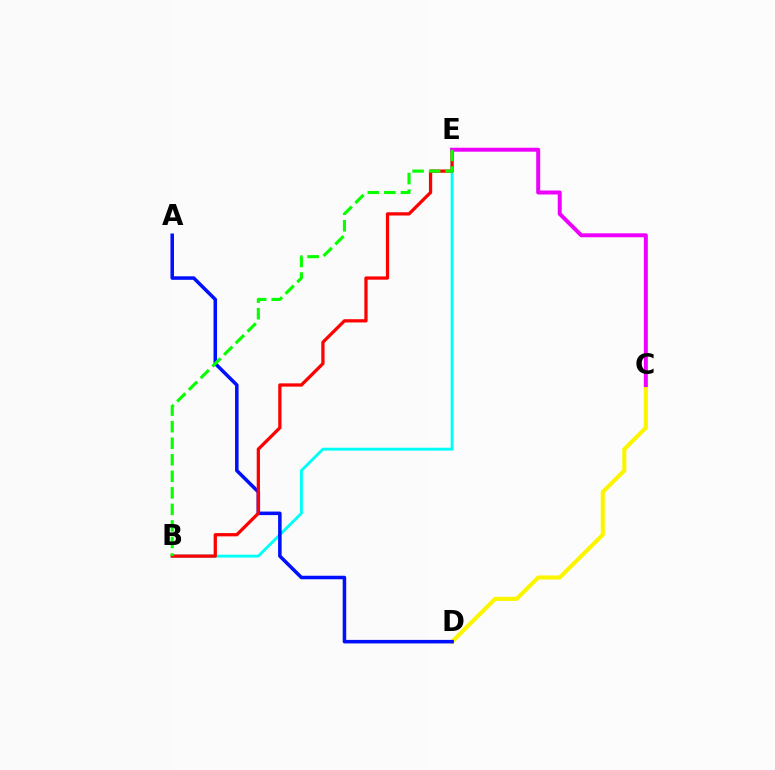{('B', 'E'): [{'color': '#00fff6', 'line_style': 'solid', 'thickness': 2.07}, {'color': '#ff0000', 'line_style': 'solid', 'thickness': 2.35}, {'color': '#08ff00', 'line_style': 'dashed', 'thickness': 2.25}], ('C', 'D'): [{'color': '#fcf500', 'line_style': 'solid', 'thickness': 2.96}], ('A', 'D'): [{'color': '#0010ff', 'line_style': 'solid', 'thickness': 2.54}], ('C', 'E'): [{'color': '#ee00ff', 'line_style': 'solid', 'thickness': 2.85}]}